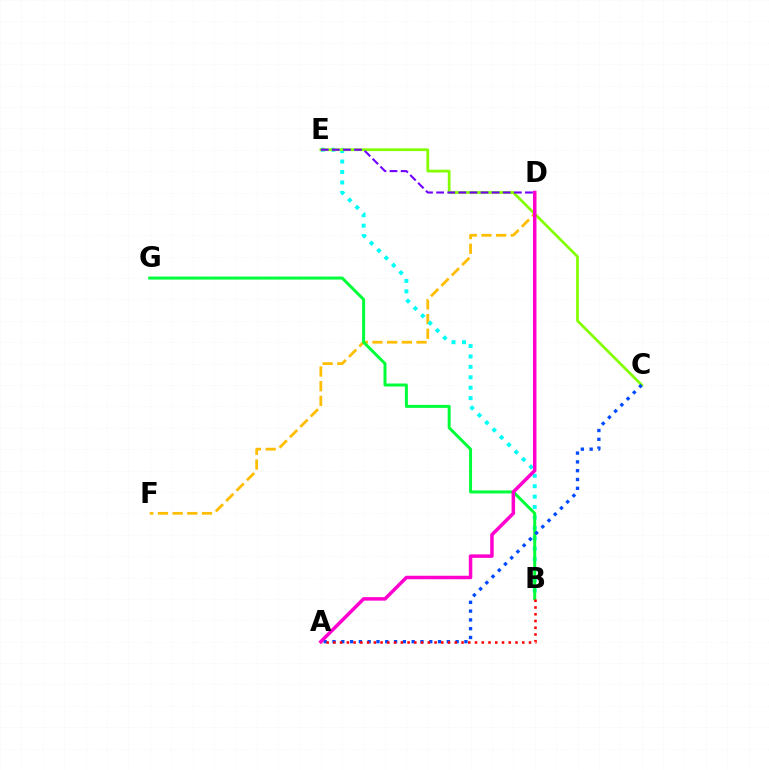{('D', 'F'): [{'color': '#ffbd00', 'line_style': 'dashed', 'thickness': 1.99}], ('B', 'E'): [{'color': '#00fff6', 'line_style': 'dotted', 'thickness': 2.83}], ('C', 'E'): [{'color': '#84ff00', 'line_style': 'solid', 'thickness': 1.97}], ('B', 'G'): [{'color': '#00ff39', 'line_style': 'solid', 'thickness': 2.15}], ('D', 'E'): [{'color': '#7200ff', 'line_style': 'dashed', 'thickness': 1.51}], ('A', 'C'): [{'color': '#004bff', 'line_style': 'dotted', 'thickness': 2.39}], ('A', 'B'): [{'color': '#ff0000', 'line_style': 'dotted', 'thickness': 1.83}], ('A', 'D'): [{'color': '#ff00cf', 'line_style': 'solid', 'thickness': 2.52}]}